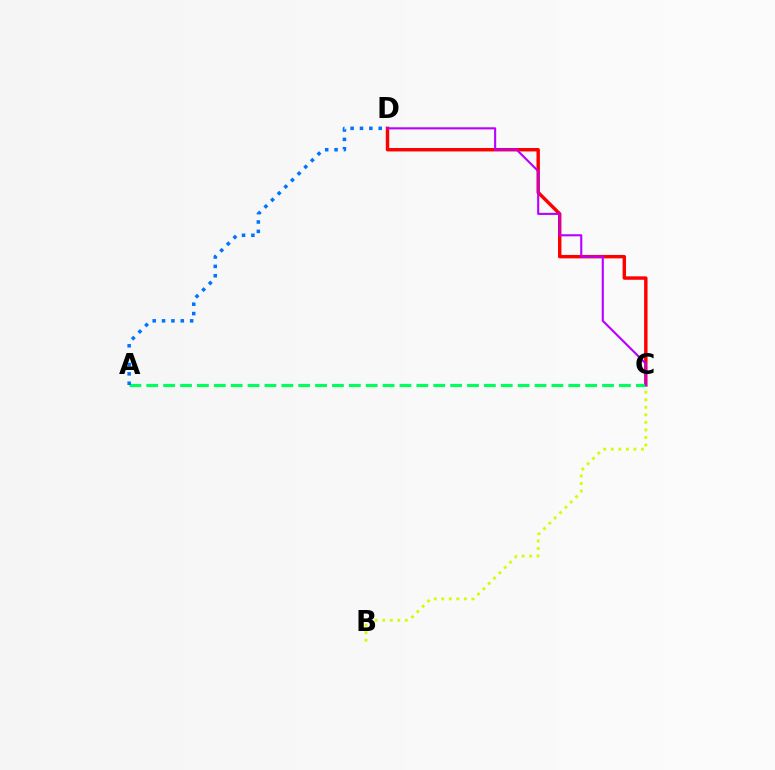{('B', 'C'): [{'color': '#d1ff00', 'line_style': 'dotted', 'thickness': 2.05}], ('C', 'D'): [{'color': '#ff0000', 'line_style': 'solid', 'thickness': 2.47}, {'color': '#b900ff', 'line_style': 'solid', 'thickness': 1.52}], ('A', 'C'): [{'color': '#00ff5c', 'line_style': 'dashed', 'thickness': 2.29}], ('A', 'D'): [{'color': '#0074ff', 'line_style': 'dotted', 'thickness': 2.54}]}